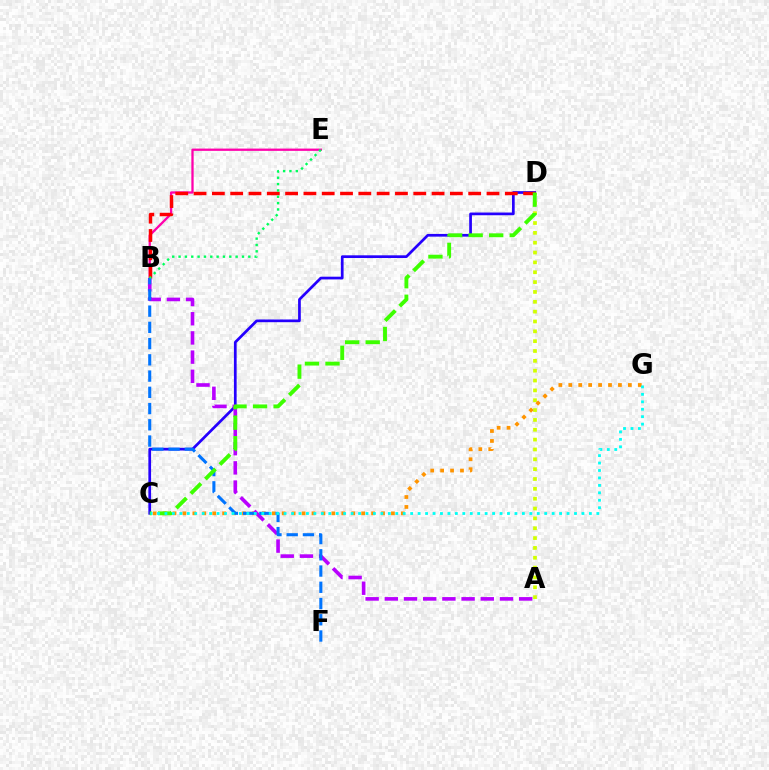{('A', 'D'): [{'color': '#d1ff00', 'line_style': 'dotted', 'thickness': 2.68}], ('C', 'G'): [{'color': '#ff9400', 'line_style': 'dotted', 'thickness': 2.7}, {'color': '#00fff6', 'line_style': 'dotted', 'thickness': 2.02}], ('C', 'D'): [{'color': '#2500ff', 'line_style': 'solid', 'thickness': 1.96}, {'color': '#3dff00', 'line_style': 'dashed', 'thickness': 2.79}], ('B', 'E'): [{'color': '#ff00ac', 'line_style': 'solid', 'thickness': 1.65}, {'color': '#00ff5c', 'line_style': 'dotted', 'thickness': 1.72}], ('B', 'D'): [{'color': '#ff0000', 'line_style': 'dashed', 'thickness': 2.49}], ('A', 'B'): [{'color': '#b900ff', 'line_style': 'dashed', 'thickness': 2.61}], ('B', 'F'): [{'color': '#0074ff', 'line_style': 'dashed', 'thickness': 2.21}]}